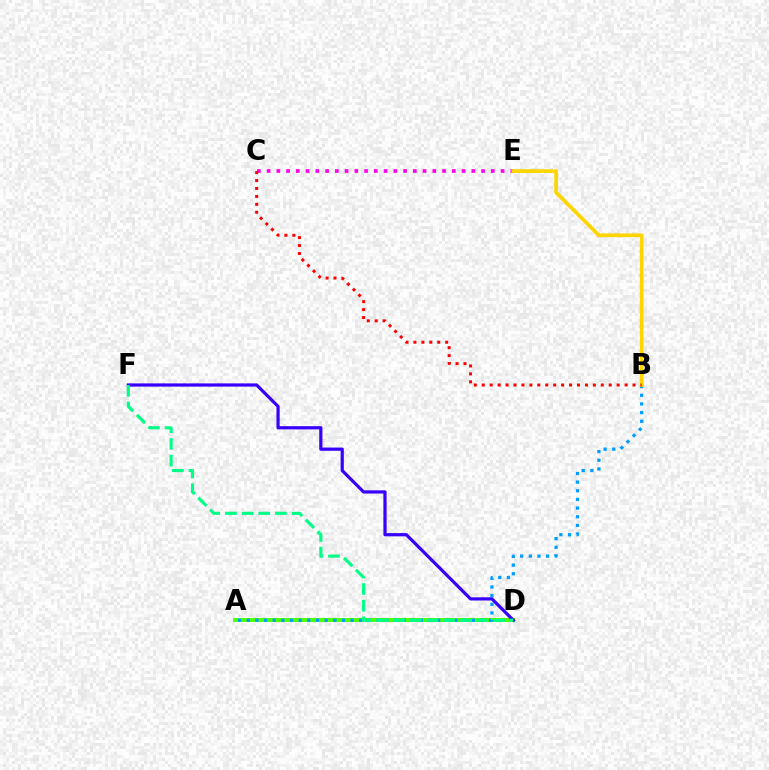{('A', 'D'): [{'color': '#4fff00', 'line_style': 'solid', 'thickness': 2.85}], ('A', 'B'): [{'color': '#009eff', 'line_style': 'dotted', 'thickness': 2.35}], ('D', 'F'): [{'color': '#3700ff', 'line_style': 'solid', 'thickness': 2.31}, {'color': '#00ff86', 'line_style': 'dashed', 'thickness': 2.26}], ('C', 'E'): [{'color': '#ff00ed', 'line_style': 'dotted', 'thickness': 2.65}], ('B', 'E'): [{'color': '#ffd500', 'line_style': 'solid', 'thickness': 2.68}], ('B', 'C'): [{'color': '#ff0000', 'line_style': 'dotted', 'thickness': 2.16}]}